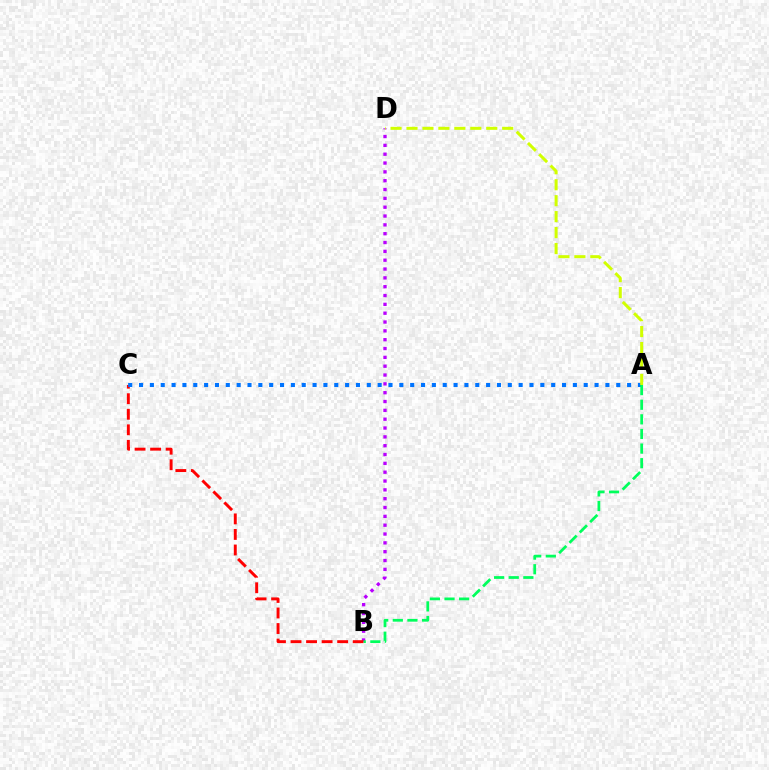{('B', 'D'): [{'color': '#b900ff', 'line_style': 'dotted', 'thickness': 2.4}], ('B', 'C'): [{'color': '#ff0000', 'line_style': 'dashed', 'thickness': 2.11}], ('A', 'C'): [{'color': '#0074ff', 'line_style': 'dotted', 'thickness': 2.95}], ('A', 'D'): [{'color': '#d1ff00', 'line_style': 'dashed', 'thickness': 2.17}], ('A', 'B'): [{'color': '#00ff5c', 'line_style': 'dashed', 'thickness': 1.99}]}